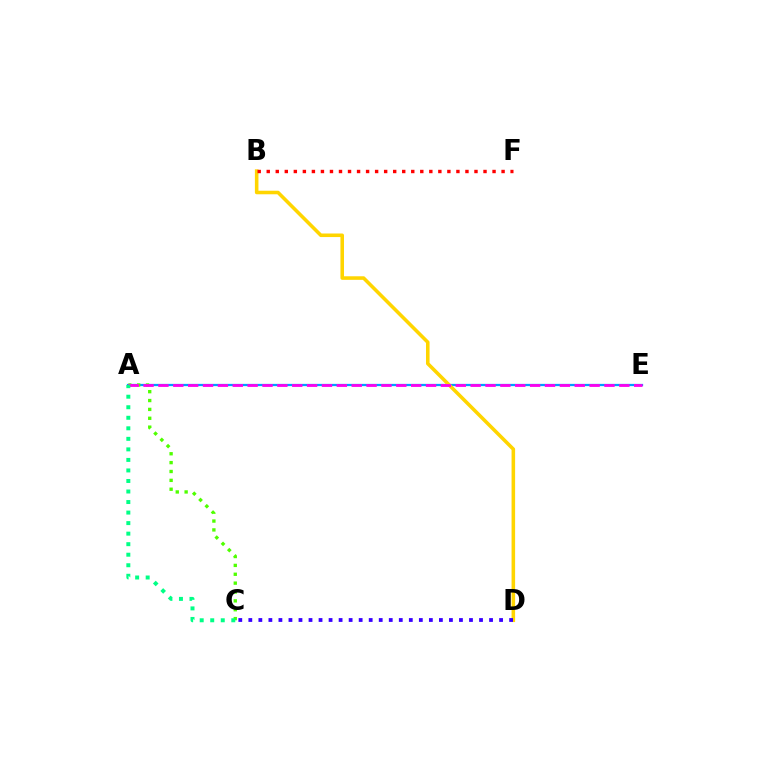{('A', 'E'): [{'color': '#009eff', 'line_style': 'solid', 'thickness': 1.63}, {'color': '#ff00ed', 'line_style': 'dashed', 'thickness': 2.02}], ('B', 'D'): [{'color': '#ffd500', 'line_style': 'solid', 'thickness': 2.56}], ('B', 'F'): [{'color': '#ff0000', 'line_style': 'dotted', 'thickness': 2.45}], ('C', 'D'): [{'color': '#3700ff', 'line_style': 'dotted', 'thickness': 2.73}], ('A', 'C'): [{'color': '#4fff00', 'line_style': 'dotted', 'thickness': 2.41}, {'color': '#00ff86', 'line_style': 'dotted', 'thickness': 2.86}]}